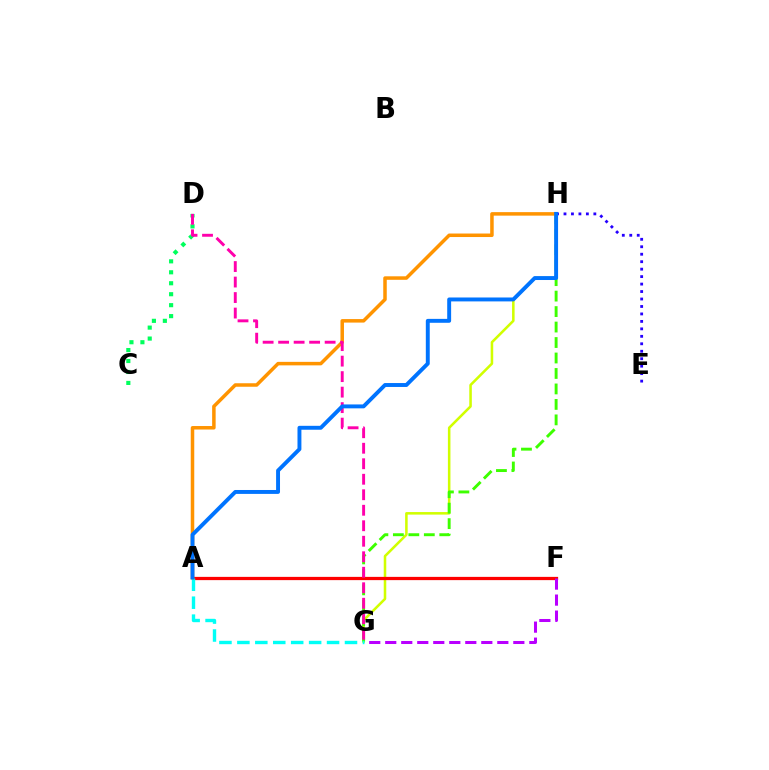{('G', 'H'): [{'color': '#d1ff00', 'line_style': 'solid', 'thickness': 1.83}, {'color': '#3dff00', 'line_style': 'dashed', 'thickness': 2.1}], ('E', 'H'): [{'color': '#2500ff', 'line_style': 'dotted', 'thickness': 2.03}], ('A', 'F'): [{'color': '#ff0000', 'line_style': 'solid', 'thickness': 2.34}], ('C', 'D'): [{'color': '#00ff5c', 'line_style': 'dotted', 'thickness': 2.98}], ('A', 'G'): [{'color': '#00fff6', 'line_style': 'dashed', 'thickness': 2.44}], ('A', 'H'): [{'color': '#ff9400', 'line_style': 'solid', 'thickness': 2.52}, {'color': '#0074ff', 'line_style': 'solid', 'thickness': 2.82}], ('D', 'G'): [{'color': '#ff00ac', 'line_style': 'dashed', 'thickness': 2.11}], ('F', 'G'): [{'color': '#b900ff', 'line_style': 'dashed', 'thickness': 2.18}]}